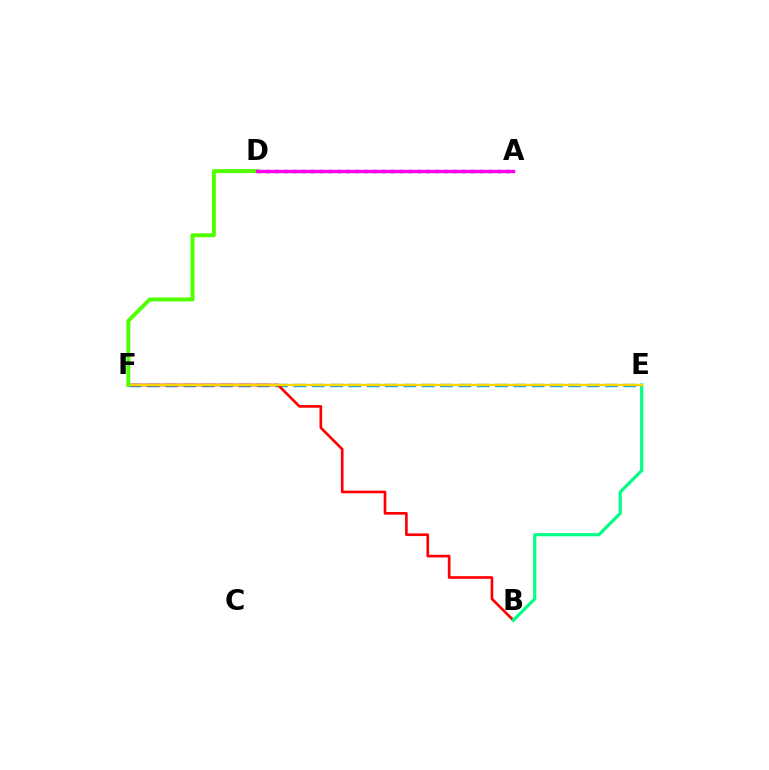{('E', 'F'): [{'color': '#009eff', 'line_style': 'dashed', 'thickness': 2.49}, {'color': '#ffd500', 'line_style': 'solid', 'thickness': 1.72}], ('B', 'F'): [{'color': '#ff0000', 'line_style': 'solid', 'thickness': 1.92}], ('B', 'E'): [{'color': '#00ff86', 'line_style': 'solid', 'thickness': 2.28}], ('A', 'D'): [{'color': '#3700ff', 'line_style': 'dotted', 'thickness': 2.42}, {'color': '#ff00ed', 'line_style': 'solid', 'thickness': 2.44}], ('D', 'F'): [{'color': '#4fff00', 'line_style': 'solid', 'thickness': 2.81}]}